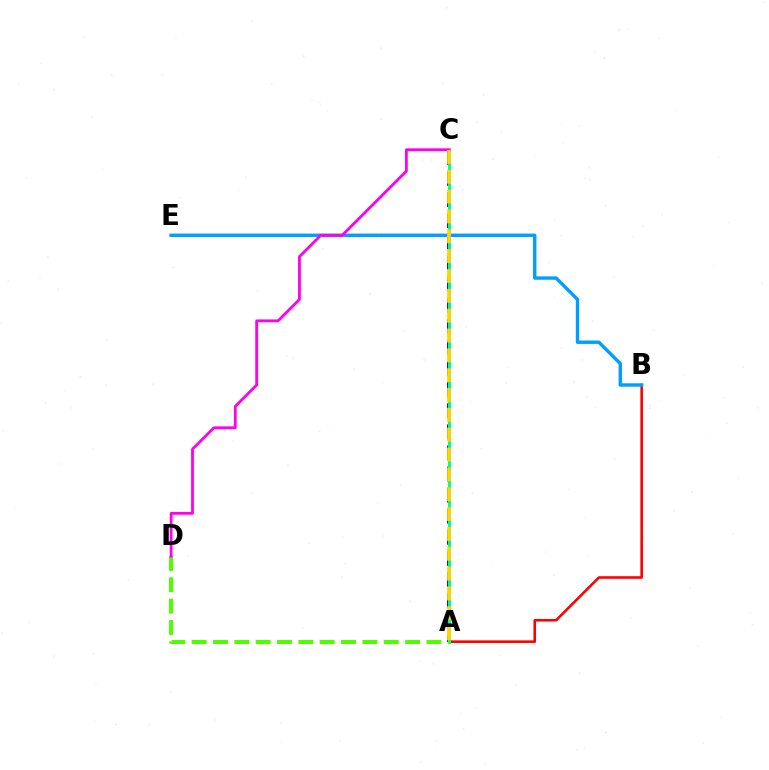{('A', 'C'): [{'color': '#3700ff', 'line_style': 'dashed', 'thickness': 2.87}, {'color': '#00ff86', 'line_style': 'solid', 'thickness': 2.13}, {'color': '#ffd500', 'line_style': 'dashed', 'thickness': 2.7}], ('A', 'B'): [{'color': '#ff0000', 'line_style': 'solid', 'thickness': 1.86}], ('A', 'D'): [{'color': '#4fff00', 'line_style': 'dashed', 'thickness': 2.9}], ('B', 'E'): [{'color': '#009eff', 'line_style': 'solid', 'thickness': 2.44}], ('C', 'D'): [{'color': '#ff00ed', 'line_style': 'solid', 'thickness': 2.02}]}